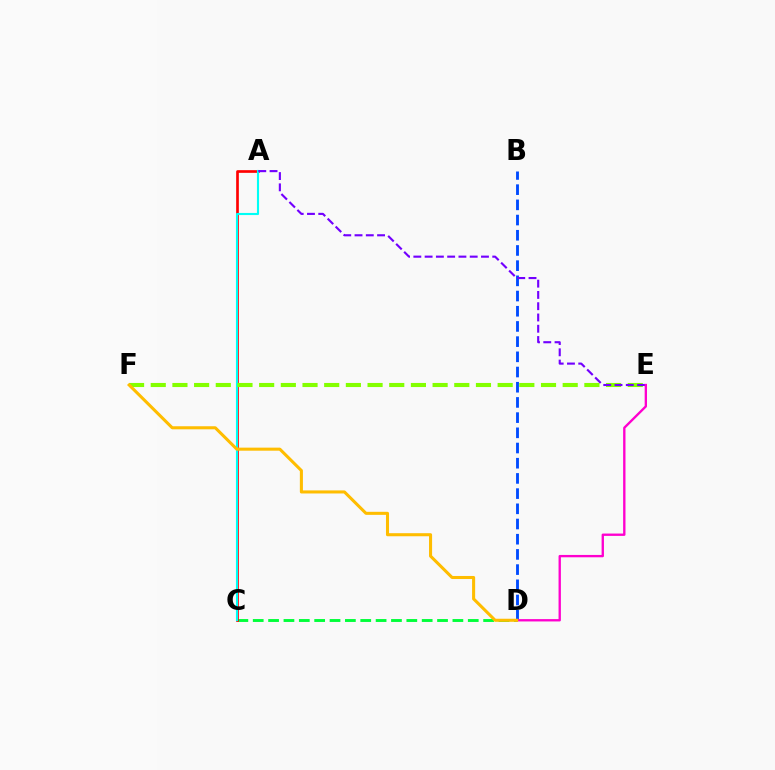{('C', 'D'): [{'color': '#00ff39', 'line_style': 'dashed', 'thickness': 2.09}], ('B', 'D'): [{'color': '#004bff', 'line_style': 'dashed', 'thickness': 2.06}], ('A', 'C'): [{'color': '#ff0000', 'line_style': 'solid', 'thickness': 1.93}, {'color': '#00fff6', 'line_style': 'solid', 'thickness': 1.52}], ('E', 'F'): [{'color': '#84ff00', 'line_style': 'dashed', 'thickness': 2.95}], ('A', 'E'): [{'color': '#7200ff', 'line_style': 'dashed', 'thickness': 1.53}], ('D', 'E'): [{'color': '#ff00cf', 'line_style': 'solid', 'thickness': 1.69}], ('D', 'F'): [{'color': '#ffbd00', 'line_style': 'solid', 'thickness': 2.2}]}